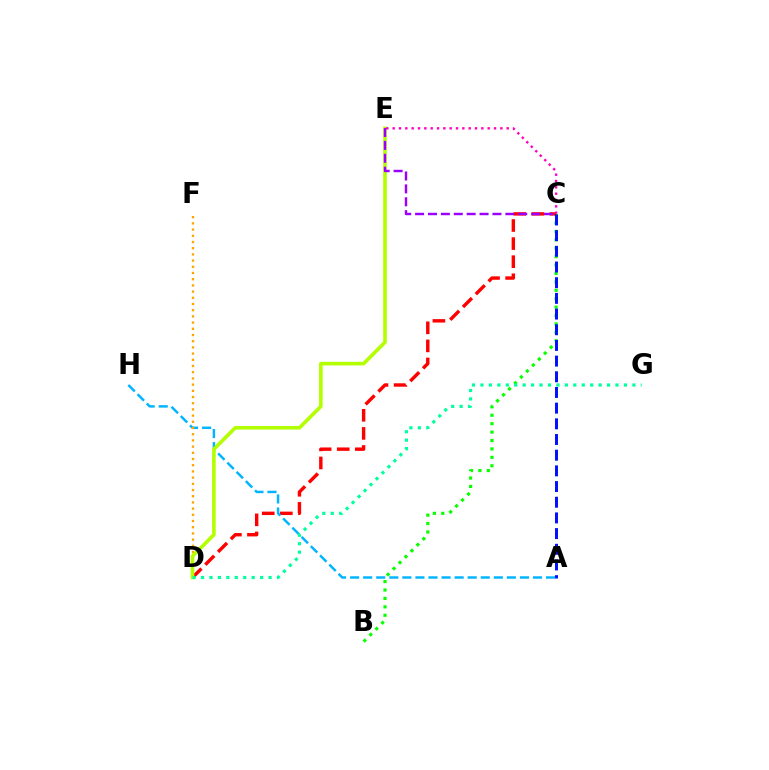{('B', 'C'): [{'color': '#08ff00', 'line_style': 'dotted', 'thickness': 2.29}], ('C', 'D'): [{'color': '#ff0000', 'line_style': 'dashed', 'thickness': 2.46}], ('A', 'H'): [{'color': '#00b5ff', 'line_style': 'dashed', 'thickness': 1.77}], ('D', 'F'): [{'color': '#ffa500', 'line_style': 'dotted', 'thickness': 1.68}], ('D', 'E'): [{'color': '#b3ff00', 'line_style': 'solid', 'thickness': 2.59}], ('C', 'E'): [{'color': '#ff00bd', 'line_style': 'dotted', 'thickness': 1.72}, {'color': '#9b00ff', 'line_style': 'dashed', 'thickness': 1.75}], ('D', 'G'): [{'color': '#00ff9d', 'line_style': 'dotted', 'thickness': 2.29}], ('A', 'C'): [{'color': '#0010ff', 'line_style': 'dashed', 'thickness': 2.13}]}